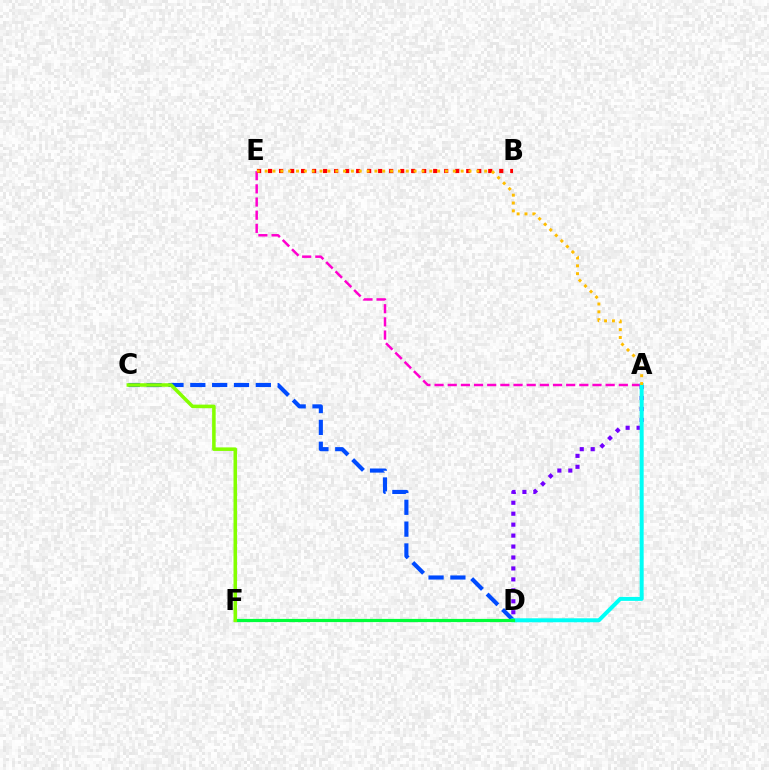{('A', 'E'): [{'color': '#ff00cf', 'line_style': 'dashed', 'thickness': 1.79}, {'color': '#ffbd00', 'line_style': 'dotted', 'thickness': 2.13}], ('A', 'D'): [{'color': '#7200ff', 'line_style': 'dotted', 'thickness': 2.97}, {'color': '#00fff6', 'line_style': 'solid', 'thickness': 2.87}], ('C', 'D'): [{'color': '#004bff', 'line_style': 'dashed', 'thickness': 2.97}], ('B', 'E'): [{'color': '#ff0000', 'line_style': 'dotted', 'thickness': 2.99}], ('D', 'F'): [{'color': '#00ff39', 'line_style': 'solid', 'thickness': 2.3}], ('C', 'F'): [{'color': '#84ff00', 'line_style': 'solid', 'thickness': 2.55}]}